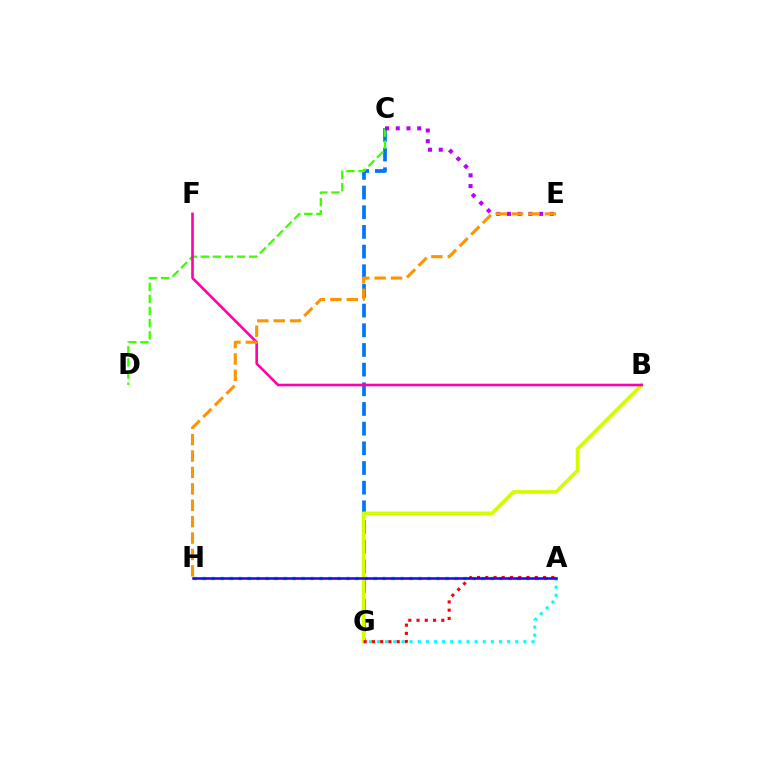{('A', 'H'): [{'color': '#00ff5c', 'line_style': 'dotted', 'thickness': 2.44}, {'color': '#2500ff', 'line_style': 'solid', 'thickness': 1.82}], ('C', 'G'): [{'color': '#0074ff', 'line_style': 'dashed', 'thickness': 2.67}], ('C', 'D'): [{'color': '#3dff00', 'line_style': 'dashed', 'thickness': 1.65}], ('C', 'E'): [{'color': '#b900ff', 'line_style': 'dotted', 'thickness': 2.92}], ('B', 'G'): [{'color': '#d1ff00', 'line_style': 'solid', 'thickness': 2.64}], ('A', 'G'): [{'color': '#00fff6', 'line_style': 'dotted', 'thickness': 2.21}, {'color': '#ff0000', 'line_style': 'dotted', 'thickness': 2.24}], ('B', 'F'): [{'color': '#ff00ac', 'line_style': 'solid', 'thickness': 1.88}], ('E', 'H'): [{'color': '#ff9400', 'line_style': 'dashed', 'thickness': 2.23}]}